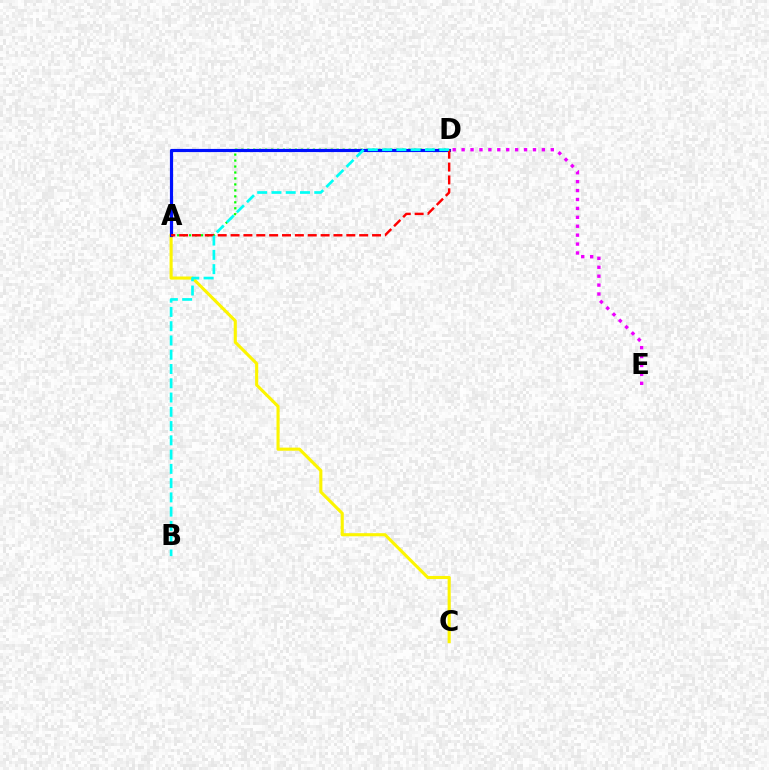{('D', 'E'): [{'color': '#ee00ff', 'line_style': 'dotted', 'thickness': 2.42}], ('A', 'D'): [{'color': '#08ff00', 'line_style': 'dotted', 'thickness': 1.62}, {'color': '#0010ff', 'line_style': 'solid', 'thickness': 2.28}, {'color': '#ff0000', 'line_style': 'dashed', 'thickness': 1.75}], ('A', 'C'): [{'color': '#fcf500', 'line_style': 'solid', 'thickness': 2.23}], ('B', 'D'): [{'color': '#00fff6', 'line_style': 'dashed', 'thickness': 1.94}]}